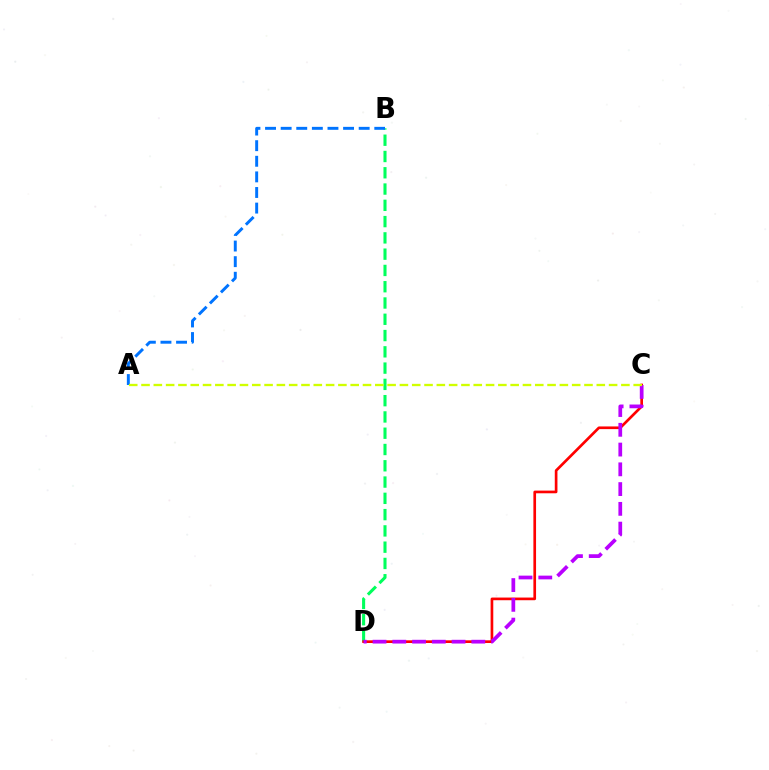{('B', 'D'): [{'color': '#00ff5c', 'line_style': 'dashed', 'thickness': 2.21}], ('C', 'D'): [{'color': '#ff0000', 'line_style': 'solid', 'thickness': 1.93}, {'color': '#b900ff', 'line_style': 'dashed', 'thickness': 2.68}], ('A', 'B'): [{'color': '#0074ff', 'line_style': 'dashed', 'thickness': 2.12}], ('A', 'C'): [{'color': '#d1ff00', 'line_style': 'dashed', 'thickness': 1.67}]}